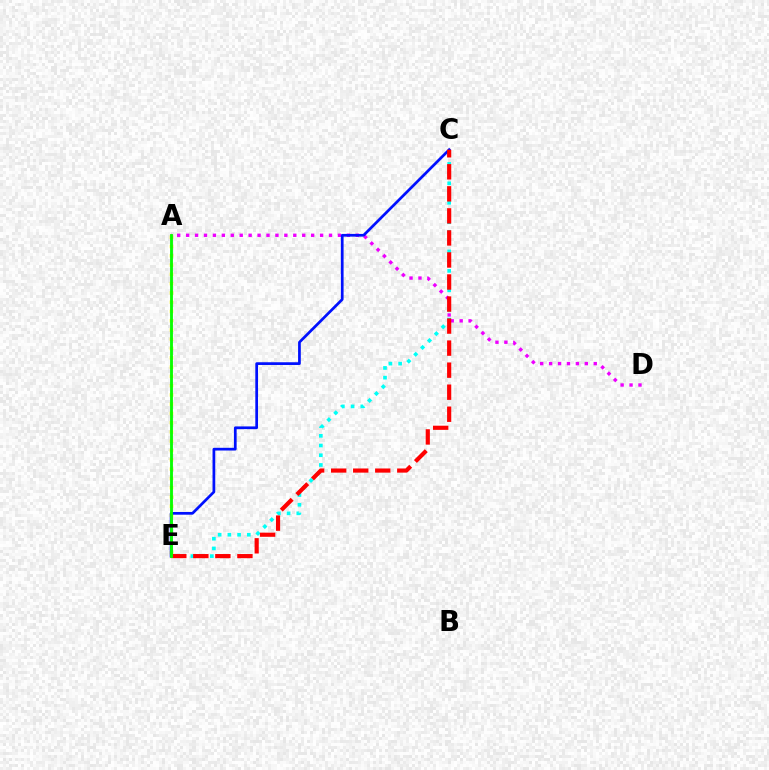{('C', 'E'): [{'color': '#00fff6', 'line_style': 'dotted', 'thickness': 2.64}, {'color': '#0010ff', 'line_style': 'solid', 'thickness': 1.96}, {'color': '#ff0000', 'line_style': 'dashed', 'thickness': 2.99}], ('A', 'D'): [{'color': '#ee00ff', 'line_style': 'dotted', 'thickness': 2.43}], ('A', 'E'): [{'color': '#fcf500', 'line_style': 'dotted', 'thickness': 2.52}, {'color': '#08ff00', 'line_style': 'solid', 'thickness': 2.05}]}